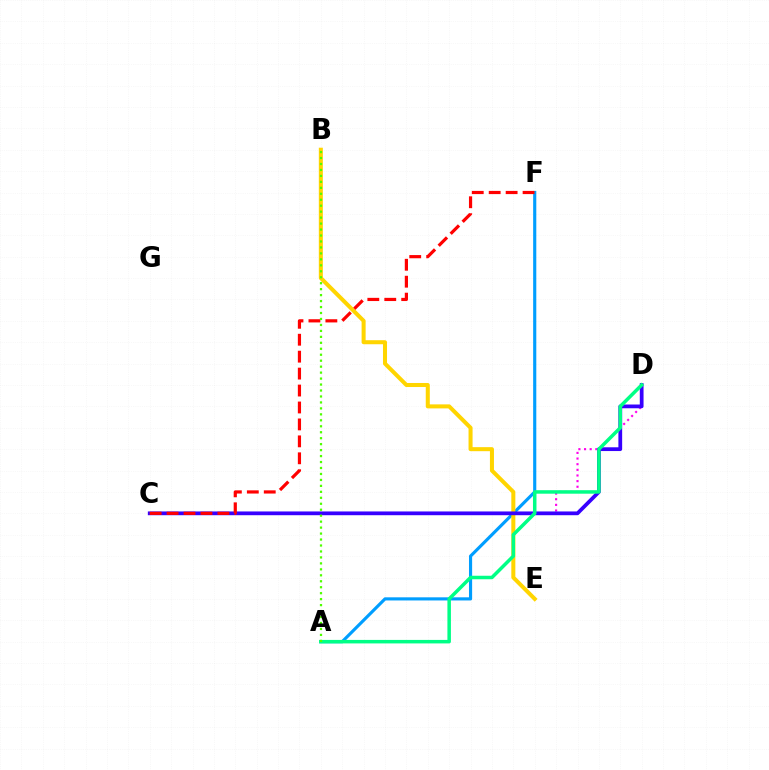{('A', 'F'): [{'color': '#009eff', 'line_style': 'solid', 'thickness': 2.26}], ('C', 'D'): [{'color': '#ff00ed', 'line_style': 'dotted', 'thickness': 1.53}, {'color': '#3700ff', 'line_style': 'solid', 'thickness': 2.7}], ('B', 'E'): [{'color': '#ffd500', 'line_style': 'solid', 'thickness': 2.9}], ('A', 'D'): [{'color': '#00ff86', 'line_style': 'solid', 'thickness': 2.52}], ('C', 'F'): [{'color': '#ff0000', 'line_style': 'dashed', 'thickness': 2.3}], ('A', 'B'): [{'color': '#4fff00', 'line_style': 'dotted', 'thickness': 1.62}]}